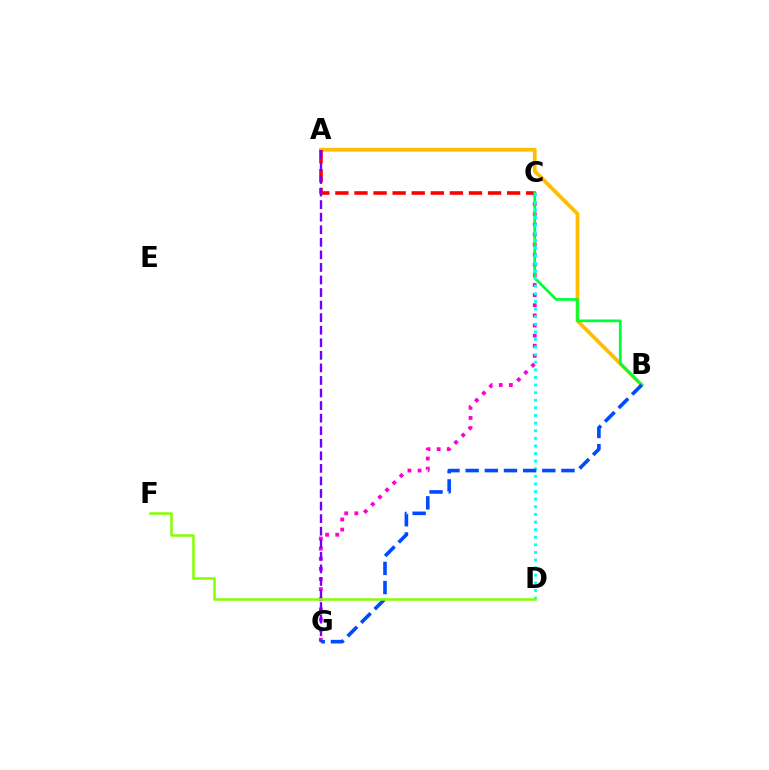{('C', 'G'): [{'color': '#ff00cf', 'line_style': 'dotted', 'thickness': 2.75}], ('A', 'B'): [{'color': '#ffbd00', 'line_style': 'solid', 'thickness': 2.72}], ('A', 'C'): [{'color': '#ff0000', 'line_style': 'dashed', 'thickness': 2.59}], ('B', 'C'): [{'color': '#00ff39', 'line_style': 'solid', 'thickness': 1.97}], ('A', 'G'): [{'color': '#7200ff', 'line_style': 'dashed', 'thickness': 1.71}], ('C', 'D'): [{'color': '#00fff6', 'line_style': 'dotted', 'thickness': 2.07}], ('B', 'G'): [{'color': '#004bff', 'line_style': 'dashed', 'thickness': 2.6}], ('D', 'F'): [{'color': '#84ff00', 'line_style': 'solid', 'thickness': 1.81}]}